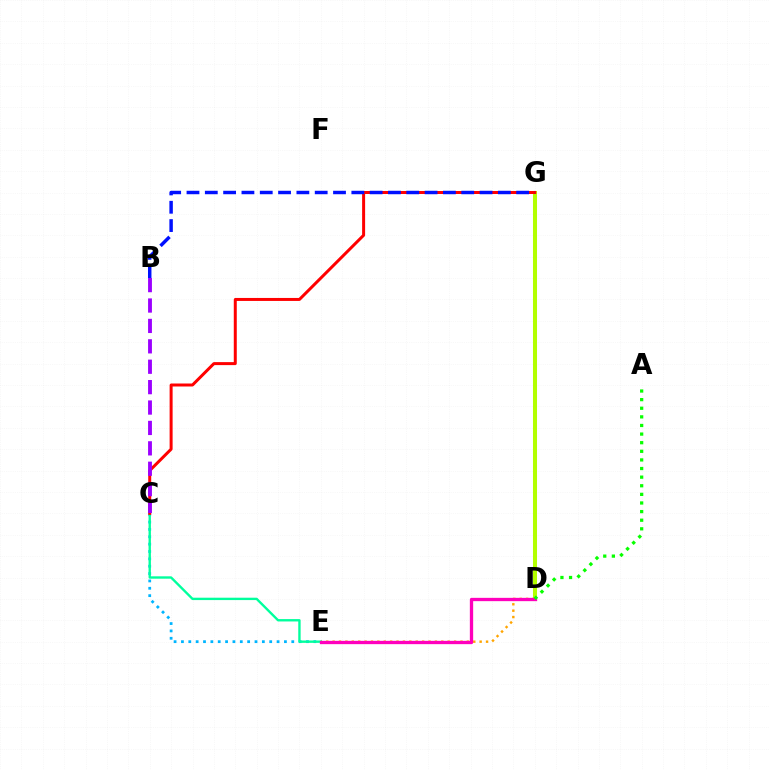{('D', 'G'): [{'color': '#b3ff00', 'line_style': 'solid', 'thickness': 2.91}], ('C', 'E'): [{'color': '#00b5ff', 'line_style': 'dotted', 'thickness': 2.0}, {'color': '#00ff9d', 'line_style': 'solid', 'thickness': 1.71}], ('D', 'E'): [{'color': '#ffa500', 'line_style': 'dotted', 'thickness': 1.74}, {'color': '#ff00bd', 'line_style': 'solid', 'thickness': 2.38}], ('C', 'G'): [{'color': '#ff0000', 'line_style': 'solid', 'thickness': 2.16}], ('B', 'G'): [{'color': '#0010ff', 'line_style': 'dashed', 'thickness': 2.49}], ('A', 'D'): [{'color': '#08ff00', 'line_style': 'dotted', 'thickness': 2.34}], ('B', 'C'): [{'color': '#9b00ff', 'line_style': 'dashed', 'thickness': 2.77}]}